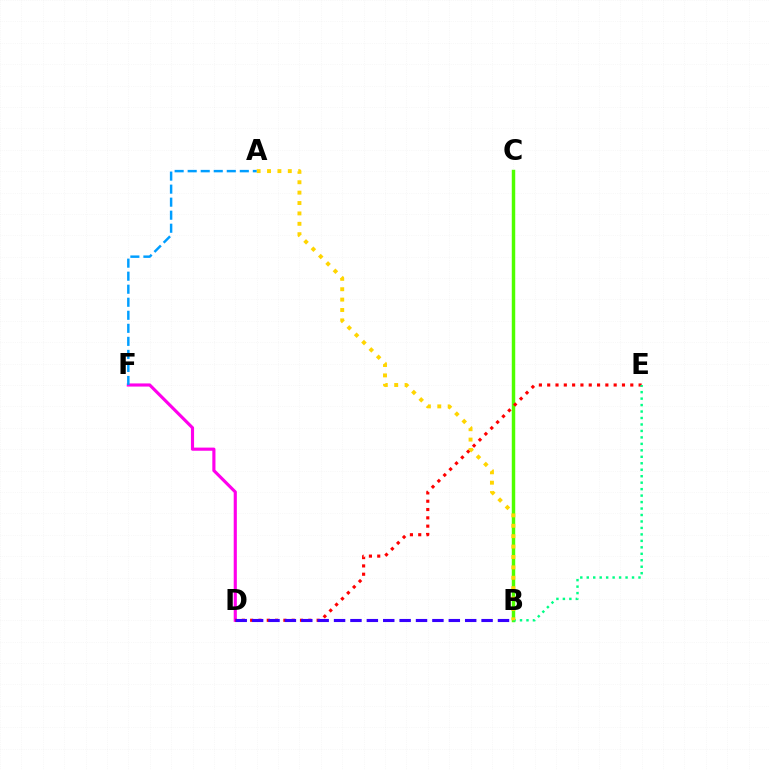{('D', 'F'): [{'color': '#ff00ed', 'line_style': 'solid', 'thickness': 2.26}], ('B', 'C'): [{'color': '#4fff00', 'line_style': 'solid', 'thickness': 2.49}], ('D', 'E'): [{'color': '#ff0000', 'line_style': 'dotted', 'thickness': 2.26}], ('B', 'D'): [{'color': '#3700ff', 'line_style': 'dashed', 'thickness': 2.23}], ('B', 'E'): [{'color': '#00ff86', 'line_style': 'dotted', 'thickness': 1.76}], ('A', 'B'): [{'color': '#ffd500', 'line_style': 'dotted', 'thickness': 2.82}], ('A', 'F'): [{'color': '#009eff', 'line_style': 'dashed', 'thickness': 1.77}]}